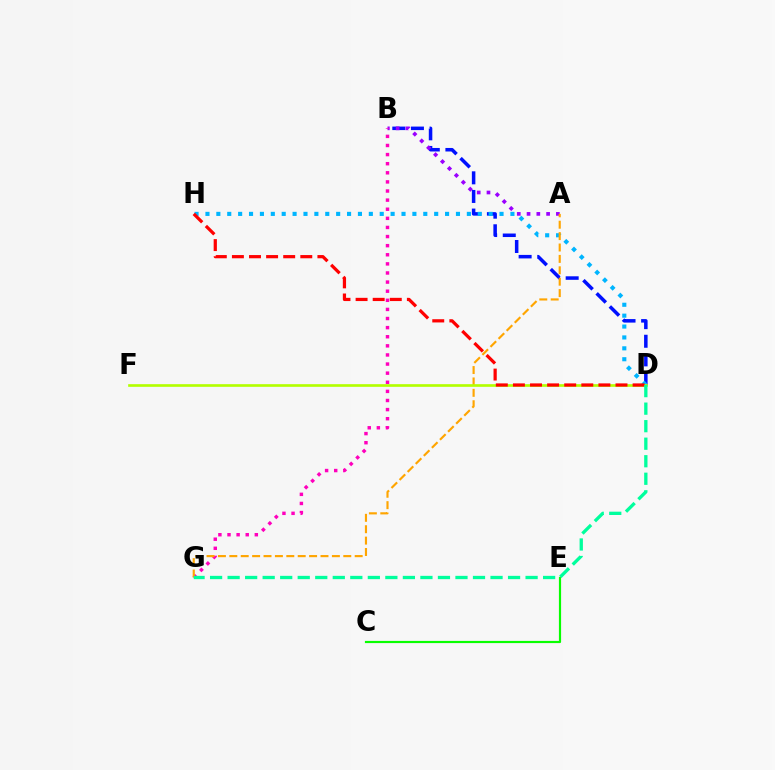{('B', 'D'): [{'color': '#0010ff', 'line_style': 'dashed', 'thickness': 2.53}], ('D', 'H'): [{'color': '#00b5ff', 'line_style': 'dotted', 'thickness': 2.96}, {'color': '#ff0000', 'line_style': 'dashed', 'thickness': 2.32}], ('A', 'B'): [{'color': '#9b00ff', 'line_style': 'dotted', 'thickness': 2.66}], ('B', 'G'): [{'color': '#ff00bd', 'line_style': 'dotted', 'thickness': 2.47}], ('C', 'E'): [{'color': '#08ff00', 'line_style': 'solid', 'thickness': 1.57}], ('A', 'G'): [{'color': '#ffa500', 'line_style': 'dashed', 'thickness': 1.55}], ('D', 'F'): [{'color': '#b3ff00', 'line_style': 'solid', 'thickness': 1.91}], ('D', 'G'): [{'color': '#00ff9d', 'line_style': 'dashed', 'thickness': 2.38}]}